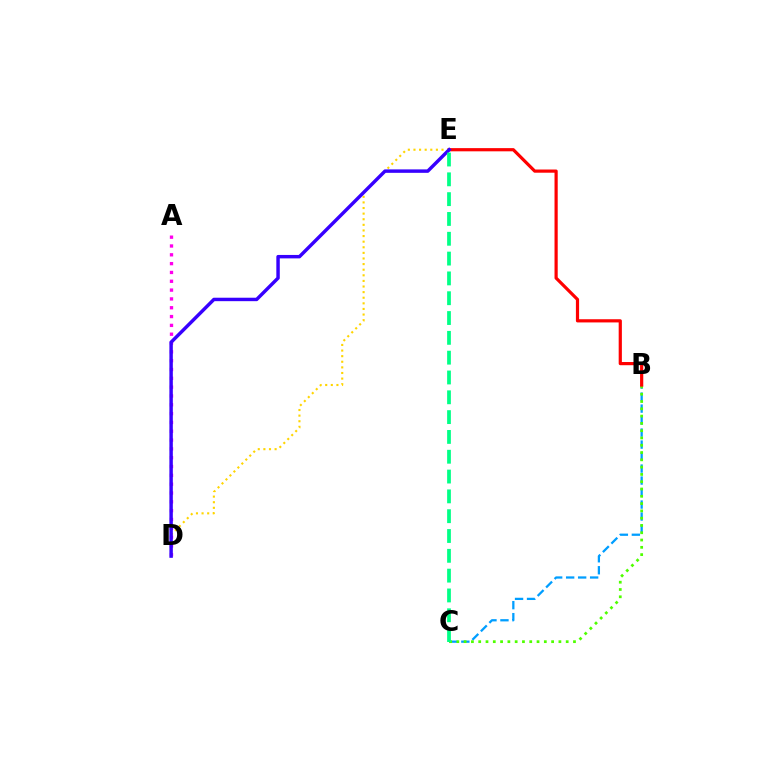{('A', 'D'): [{'color': '#ff00ed', 'line_style': 'dotted', 'thickness': 2.4}], ('B', 'C'): [{'color': '#009eff', 'line_style': 'dashed', 'thickness': 1.63}, {'color': '#4fff00', 'line_style': 'dotted', 'thickness': 1.98}], ('B', 'E'): [{'color': '#ff0000', 'line_style': 'solid', 'thickness': 2.3}], ('D', 'E'): [{'color': '#ffd500', 'line_style': 'dotted', 'thickness': 1.52}, {'color': '#3700ff', 'line_style': 'solid', 'thickness': 2.48}], ('C', 'E'): [{'color': '#00ff86', 'line_style': 'dashed', 'thickness': 2.69}]}